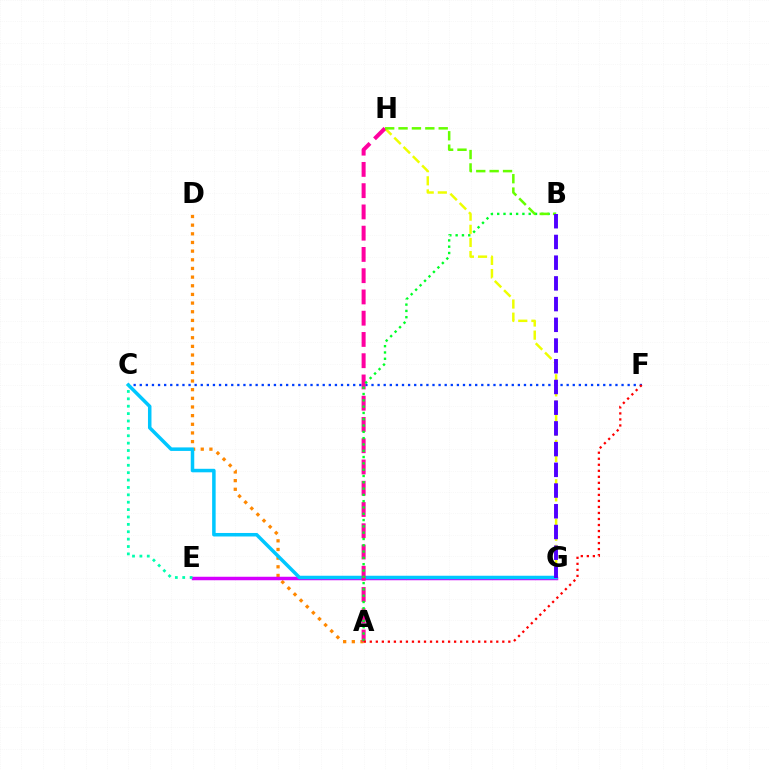{('A', 'D'): [{'color': '#ff8800', 'line_style': 'dotted', 'thickness': 2.35}], ('C', 'F'): [{'color': '#003fff', 'line_style': 'dotted', 'thickness': 1.66}], ('E', 'G'): [{'color': '#d600ff', 'line_style': 'solid', 'thickness': 2.51}], ('G', 'H'): [{'color': '#eeff00', 'line_style': 'dashed', 'thickness': 1.78}], ('C', 'G'): [{'color': '#00c7ff', 'line_style': 'solid', 'thickness': 2.53}], ('A', 'H'): [{'color': '#ff00a0', 'line_style': 'dashed', 'thickness': 2.89}], ('C', 'E'): [{'color': '#00ffaf', 'line_style': 'dotted', 'thickness': 2.01}], ('A', 'B'): [{'color': '#00ff27', 'line_style': 'dotted', 'thickness': 1.71}], ('A', 'F'): [{'color': '#ff0000', 'line_style': 'dotted', 'thickness': 1.64}], ('B', 'H'): [{'color': '#66ff00', 'line_style': 'dashed', 'thickness': 1.82}], ('B', 'G'): [{'color': '#4f00ff', 'line_style': 'dashed', 'thickness': 2.81}]}